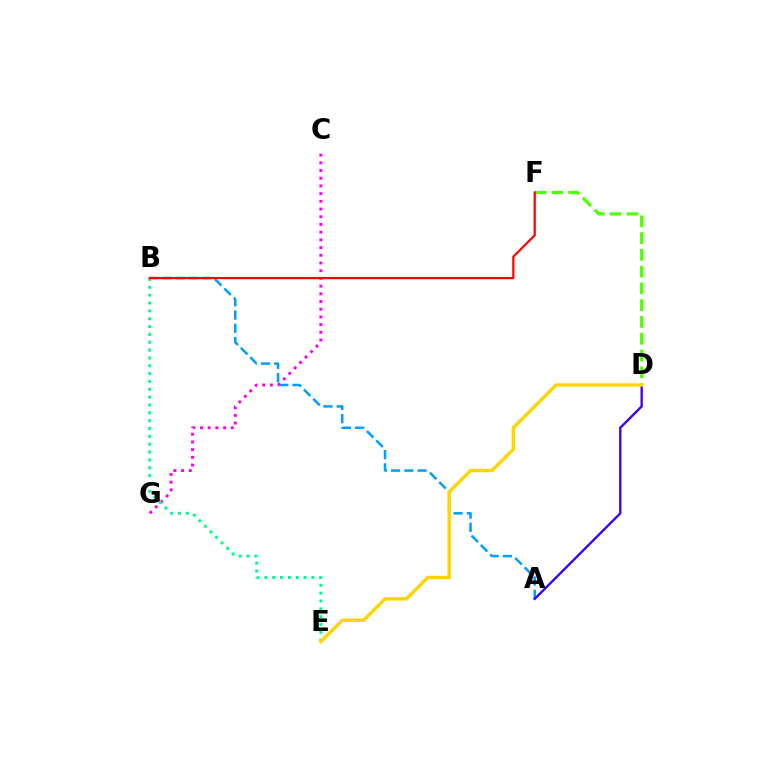{('A', 'B'): [{'color': '#009eff', 'line_style': 'dashed', 'thickness': 1.8}], ('C', 'G'): [{'color': '#ff00ed', 'line_style': 'dotted', 'thickness': 2.09}], ('A', 'D'): [{'color': '#3700ff', 'line_style': 'solid', 'thickness': 1.68}], ('D', 'F'): [{'color': '#4fff00', 'line_style': 'dashed', 'thickness': 2.28}], ('B', 'E'): [{'color': '#00ff86', 'line_style': 'dotted', 'thickness': 2.13}], ('D', 'E'): [{'color': '#ffd500', 'line_style': 'solid', 'thickness': 2.45}], ('B', 'F'): [{'color': '#ff0000', 'line_style': 'solid', 'thickness': 1.6}]}